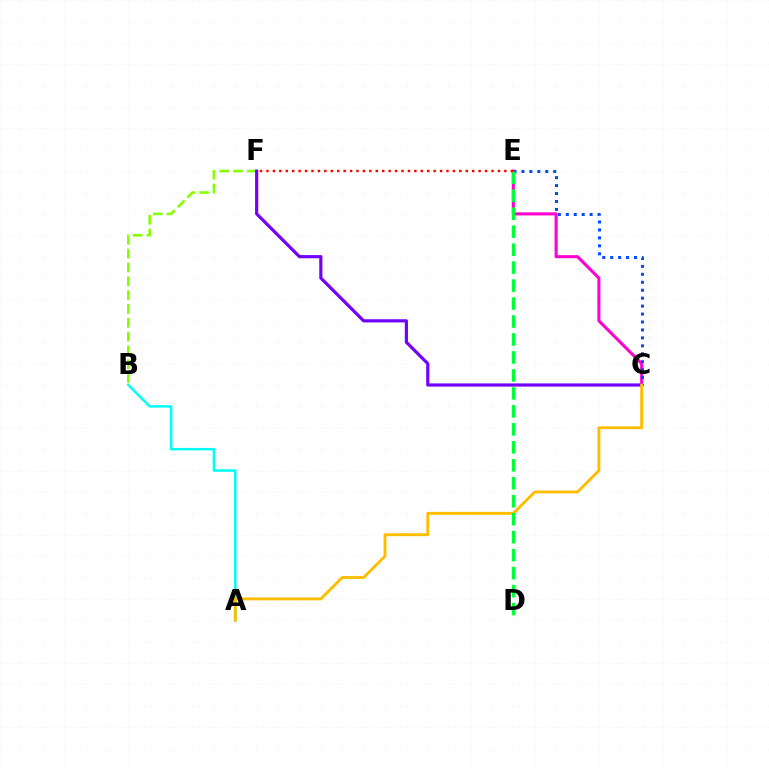{('C', 'E'): [{'color': '#ff00cf', 'line_style': 'solid', 'thickness': 2.2}, {'color': '#004bff', 'line_style': 'dotted', 'thickness': 2.16}], ('B', 'F'): [{'color': '#84ff00', 'line_style': 'dashed', 'thickness': 1.88}], ('C', 'F'): [{'color': '#7200ff', 'line_style': 'solid', 'thickness': 2.29}], ('A', 'B'): [{'color': '#00fff6', 'line_style': 'solid', 'thickness': 1.79}], ('A', 'C'): [{'color': '#ffbd00', 'line_style': 'solid', 'thickness': 2.08}], ('D', 'E'): [{'color': '#00ff39', 'line_style': 'dashed', 'thickness': 2.44}], ('E', 'F'): [{'color': '#ff0000', 'line_style': 'dotted', 'thickness': 1.75}]}